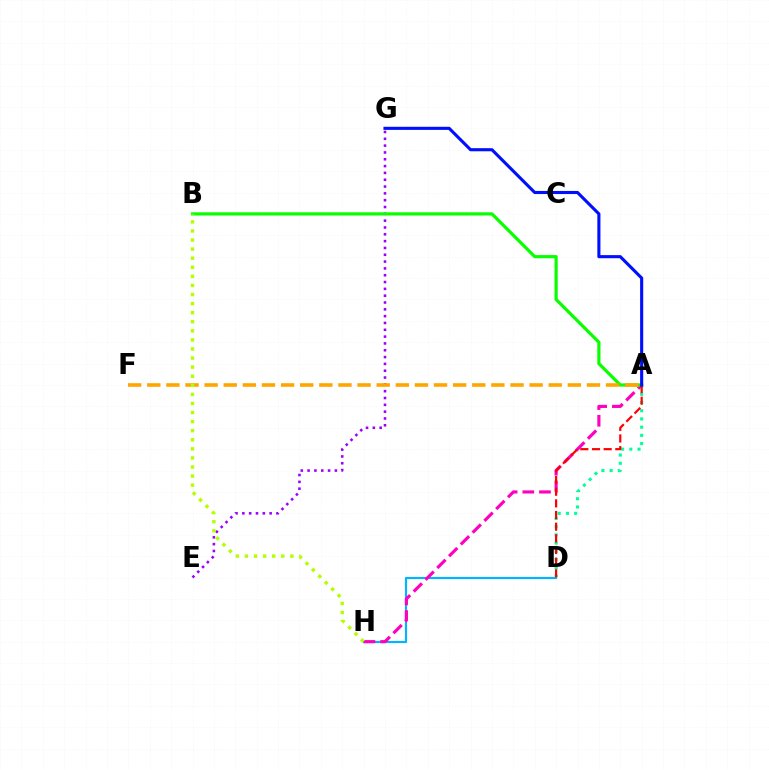{('D', 'H'): [{'color': '#00b5ff', 'line_style': 'solid', 'thickness': 1.55}], ('A', 'D'): [{'color': '#00ff9d', 'line_style': 'dotted', 'thickness': 2.23}, {'color': '#ff0000', 'line_style': 'dashed', 'thickness': 1.58}], ('A', 'H'): [{'color': '#ff00bd', 'line_style': 'dashed', 'thickness': 2.26}], ('E', 'G'): [{'color': '#9b00ff', 'line_style': 'dotted', 'thickness': 1.85}], ('A', 'B'): [{'color': '#08ff00', 'line_style': 'solid', 'thickness': 2.3}], ('A', 'F'): [{'color': '#ffa500', 'line_style': 'dashed', 'thickness': 2.6}], ('A', 'G'): [{'color': '#0010ff', 'line_style': 'solid', 'thickness': 2.24}], ('B', 'H'): [{'color': '#b3ff00', 'line_style': 'dotted', 'thickness': 2.47}]}